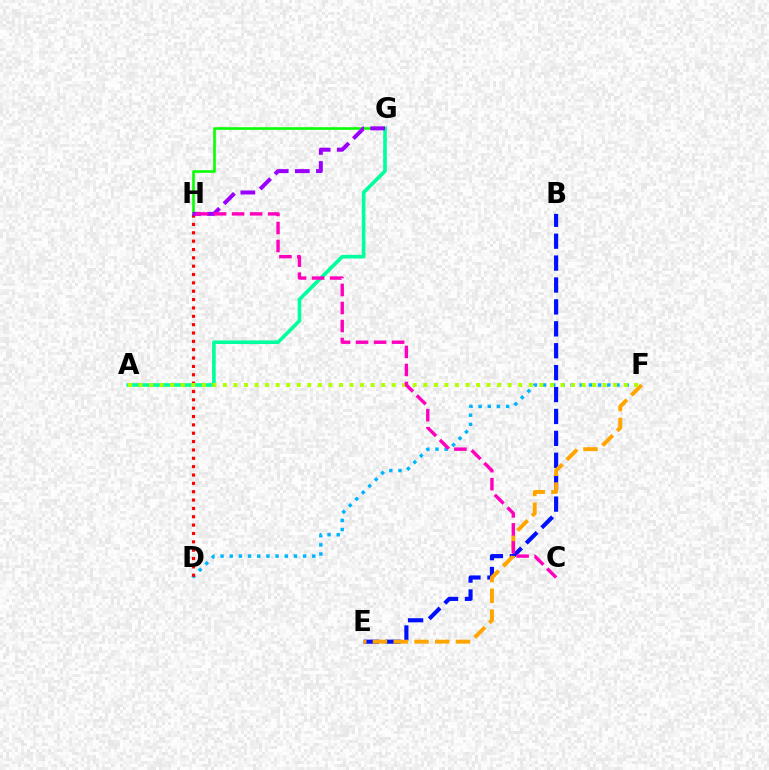{('G', 'H'): [{'color': '#08ff00', 'line_style': 'solid', 'thickness': 1.87}, {'color': '#9b00ff', 'line_style': 'dashed', 'thickness': 2.87}], ('A', 'G'): [{'color': '#00ff9d', 'line_style': 'solid', 'thickness': 2.61}], ('B', 'E'): [{'color': '#0010ff', 'line_style': 'dashed', 'thickness': 2.98}], ('D', 'F'): [{'color': '#00b5ff', 'line_style': 'dotted', 'thickness': 2.49}], ('D', 'H'): [{'color': '#ff0000', 'line_style': 'dotted', 'thickness': 2.27}], ('E', 'F'): [{'color': '#ffa500', 'line_style': 'dashed', 'thickness': 2.82}], ('A', 'F'): [{'color': '#b3ff00', 'line_style': 'dotted', 'thickness': 2.87}], ('C', 'H'): [{'color': '#ff00bd', 'line_style': 'dashed', 'thickness': 2.45}]}